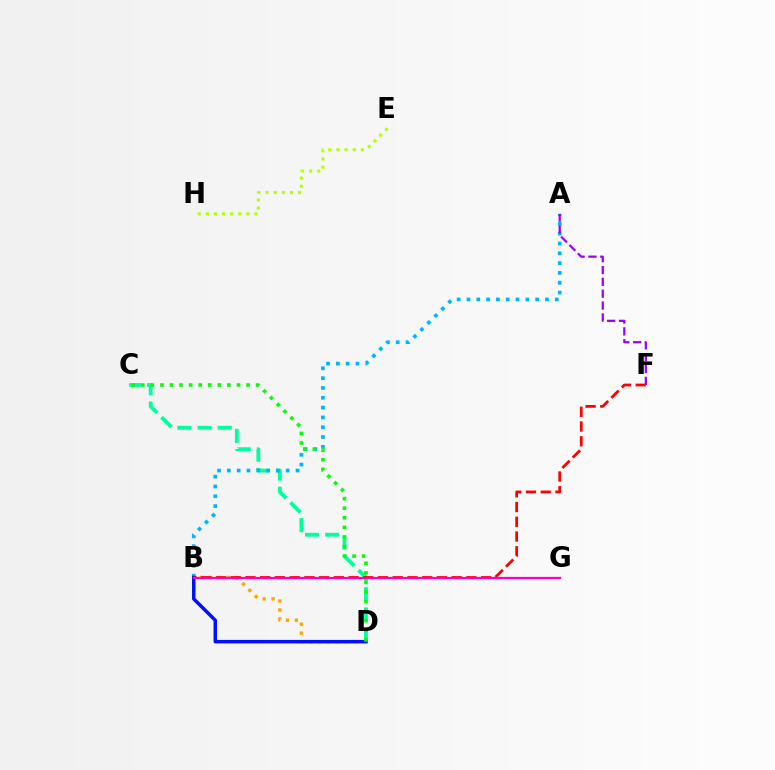{('C', 'D'): [{'color': '#00ff9d', 'line_style': 'dashed', 'thickness': 2.74}, {'color': '#08ff00', 'line_style': 'dotted', 'thickness': 2.6}], ('A', 'B'): [{'color': '#00b5ff', 'line_style': 'dotted', 'thickness': 2.67}], ('A', 'F'): [{'color': '#9b00ff', 'line_style': 'dashed', 'thickness': 1.61}], ('B', 'D'): [{'color': '#ffa500', 'line_style': 'dotted', 'thickness': 2.43}, {'color': '#0010ff', 'line_style': 'solid', 'thickness': 2.51}], ('E', 'H'): [{'color': '#b3ff00', 'line_style': 'dotted', 'thickness': 2.21}], ('B', 'F'): [{'color': '#ff0000', 'line_style': 'dashed', 'thickness': 2.0}], ('B', 'G'): [{'color': '#ff00bd', 'line_style': 'solid', 'thickness': 1.63}]}